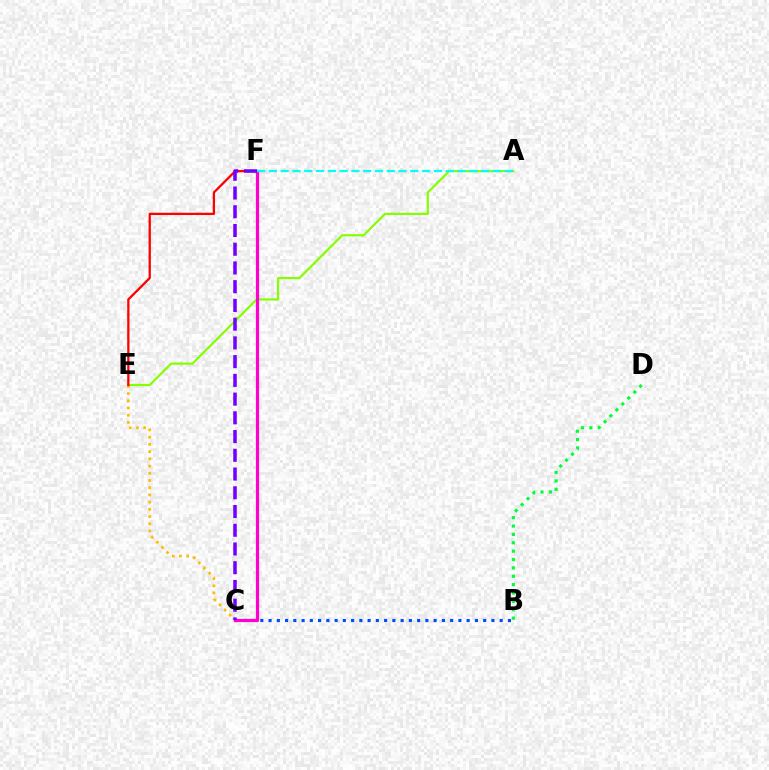{('A', 'E'): [{'color': '#84ff00', 'line_style': 'solid', 'thickness': 1.59}], ('B', 'C'): [{'color': '#004bff', 'line_style': 'dotted', 'thickness': 2.24}], ('C', 'E'): [{'color': '#ffbd00', 'line_style': 'dotted', 'thickness': 1.96}], ('E', 'F'): [{'color': '#ff0000', 'line_style': 'solid', 'thickness': 1.64}], ('C', 'F'): [{'color': '#ff00cf', 'line_style': 'solid', 'thickness': 2.3}, {'color': '#7200ff', 'line_style': 'dashed', 'thickness': 2.55}], ('A', 'F'): [{'color': '#00fff6', 'line_style': 'dashed', 'thickness': 1.6}], ('B', 'D'): [{'color': '#00ff39', 'line_style': 'dotted', 'thickness': 2.27}]}